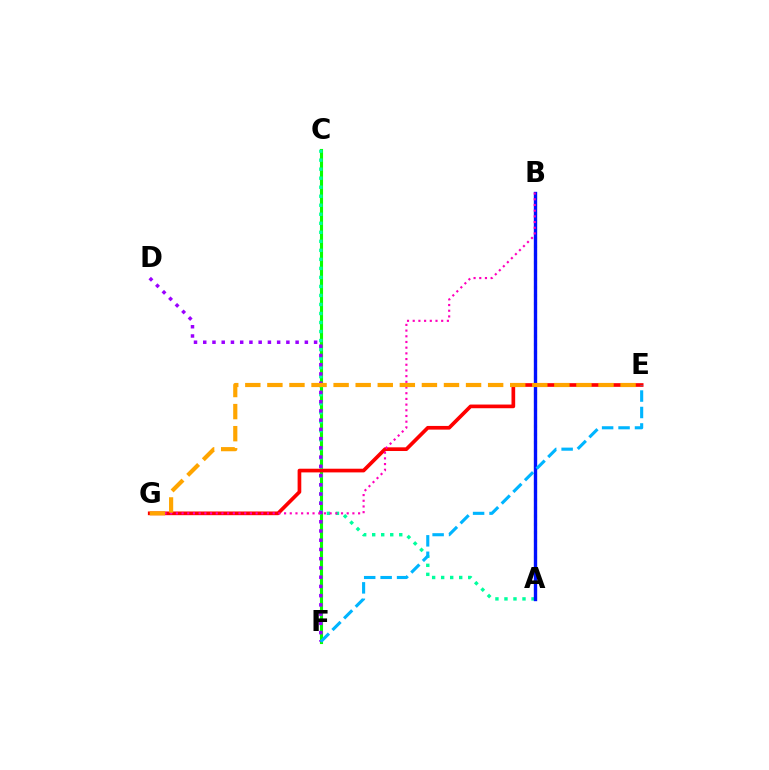{('C', 'F'): [{'color': '#08ff00', 'line_style': 'solid', 'thickness': 2.24}], ('E', 'G'): [{'color': '#ff0000', 'line_style': 'solid', 'thickness': 2.65}, {'color': '#ffa500', 'line_style': 'dashed', 'thickness': 3.0}], ('A', 'C'): [{'color': '#00ff9d', 'line_style': 'dotted', 'thickness': 2.45}], ('D', 'F'): [{'color': '#9b00ff', 'line_style': 'dotted', 'thickness': 2.51}], ('A', 'B'): [{'color': '#b3ff00', 'line_style': 'dotted', 'thickness': 2.22}, {'color': '#0010ff', 'line_style': 'solid', 'thickness': 2.42}], ('B', 'G'): [{'color': '#ff00bd', 'line_style': 'dotted', 'thickness': 1.55}], ('E', 'F'): [{'color': '#00b5ff', 'line_style': 'dashed', 'thickness': 2.23}]}